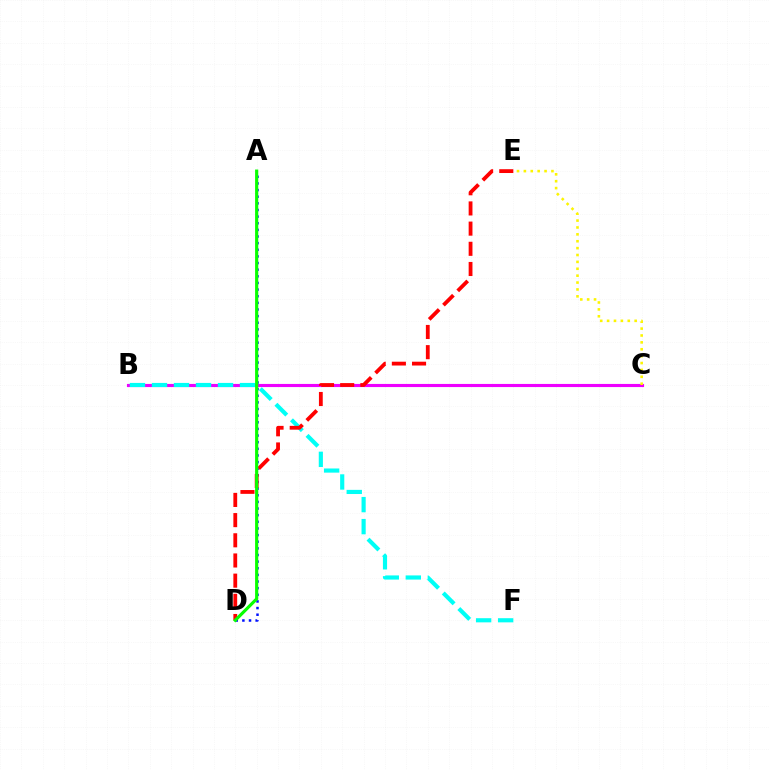{('B', 'C'): [{'color': '#ee00ff', 'line_style': 'solid', 'thickness': 2.25}], ('C', 'E'): [{'color': '#fcf500', 'line_style': 'dotted', 'thickness': 1.87}], ('B', 'F'): [{'color': '#00fff6', 'line_style': 'dashed', 'thickness': 2.99}], ('A', 'D'): [{'color': '#0010ff', 'line_style': 'dotted', 'thickness': 1.8}, {'color': '#08ff00', 'line_style': 'solid', 'thickness': 2.27}], ('D', 'E'): [{'color': '#ff0000', 'line_style': 'dashed', 'thickness': 2.74}]}